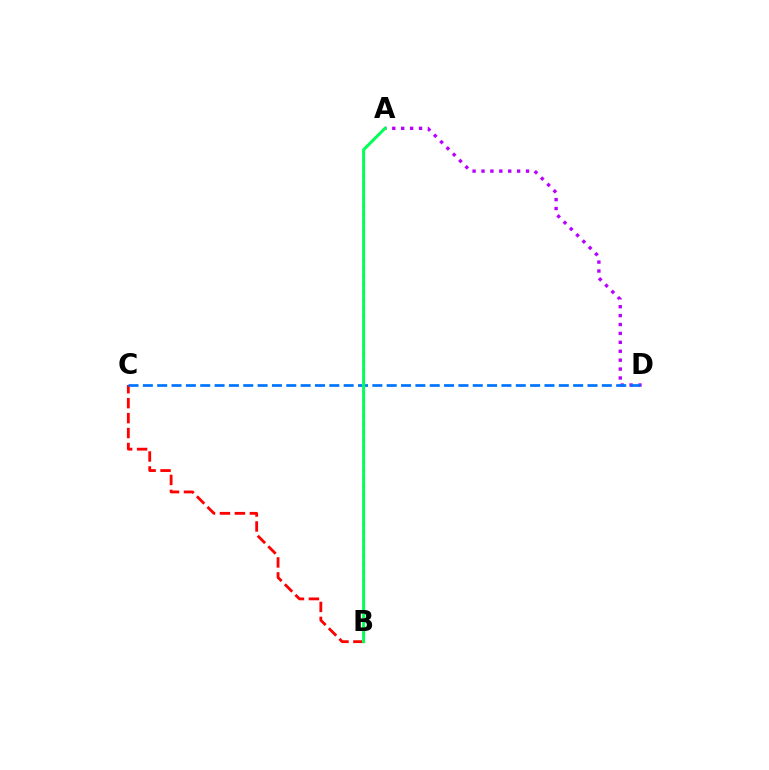{('A', 'D'): [{'color': '#b900ff', 'line_style': 'dotted', 'thickness': 2.42}], ('B', 'C'): [{'color': '#ff0000', 'line_style': 'dashed', 'thickness': 2.03}], ('C', 'D'): [{'color': '#0074ff', 'line_style': 'dashed', 'thickness': 1.95}], ('A', 'B'): [{'color': '#d1ff00', 'line_style': 'dotted', 'thickness': 2.11}, {'color': '#00ff5c', 'line_style': 'solid', 'thickness': 2.13}]}